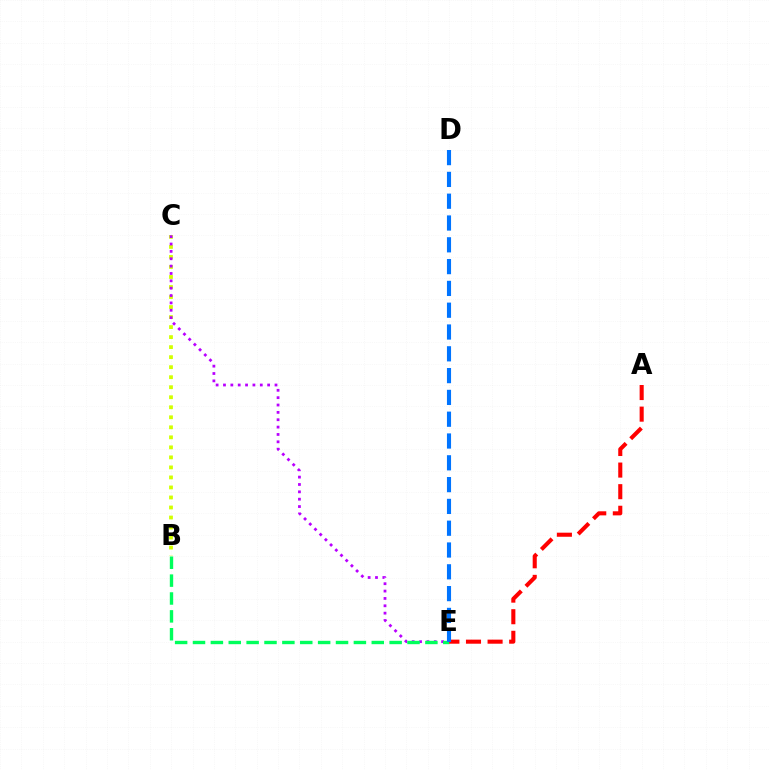{('B', 'C'): [{'color': '#d1ff00', 'line_style': 'dotted', 'thickness': 2.72}], ('C', 'E'): [{'color': '#b900ff', 'line_style': 'dotted', 'thickness': 2.0}], ('B', 'E'): [{'color': '#00ff5c', 'line_style': 'dashed', 'thickness': 2.43}], ('A', 'E'): [{'color': '#ff0000', 'line_style': 'dashed', 'thickness': 2.93}], ('D', 'E'): [{'color': '#0074ff', 'line_style': 'dashed', 'thickness': 2.96}]}